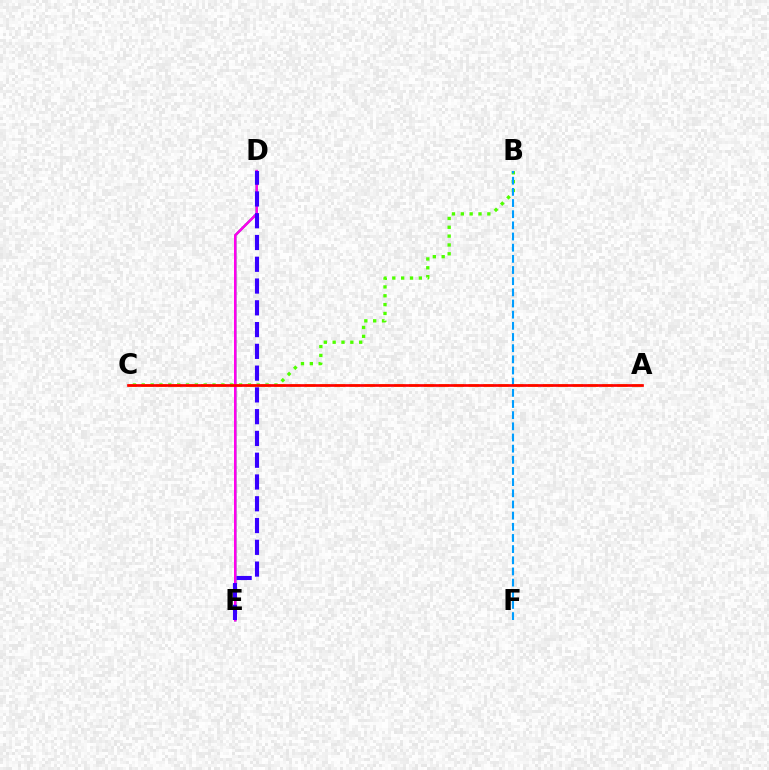{('D', 'E'): [{'color': '#00ff86', 'line_style': 'solid', 'thickness': 1.63}, {'color': '#ff00ed', 'line_style': 'solid', 'thickness': 1.83}, {'color': '#3700ff', 'line_style': 'dashed', 'thickness': 2.96}], ('B', 'C'): [{'color': '#4fff00', 'line_style': 'dotted', 'thickness': 2.4}], ('B', 'F'): [{'color': '#009eff', 'line_style': 'dashed', 'thickness': 1.52}], ('A', 'C'): [{'color': '#ffd500', 'line_style': 'dashed', 'thickness': 2.02}, {'color': '#ff0000', 'line_style': 'solid', 'thickness': 1.94}]}